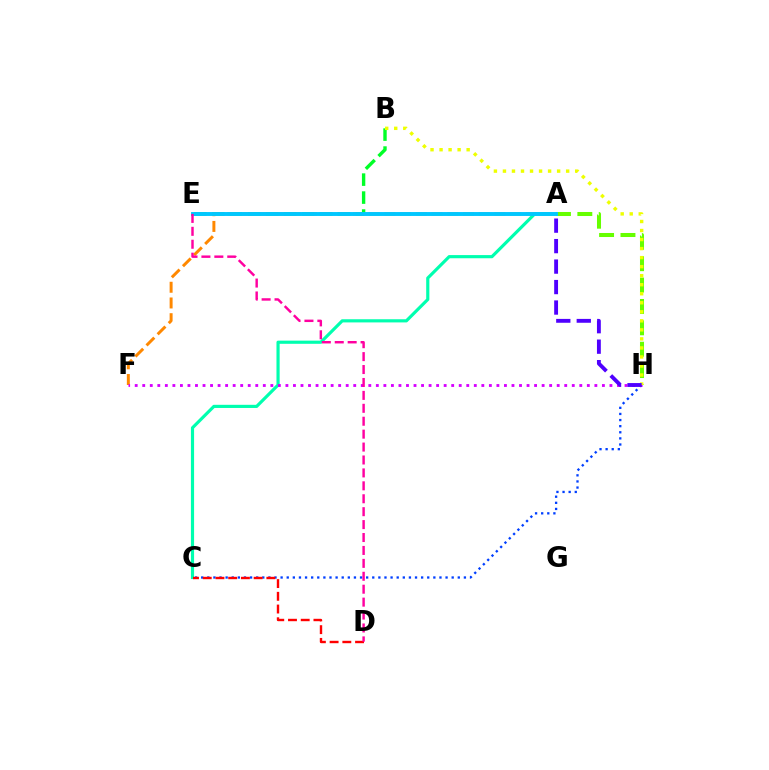{('C', 'H'): [{'color': '#003fff', 'line_style': 'dotted', 'thickness': 1.66}], ('A', 'H'): [{'color': '#66ff00', 'line_style': 'dashed', 'thickness': 2.9}, {'color': '#4f00ff', 'line_style': 'dashed', 'thickness': 2.78}], ('B', 'E'): [{'color': '#00ff27', 'line_style': 'dashed', 'thickness': 2.44}], ('A', 'F'): [{'color': '#ff8800', 'line_style': 'dashed', 'thickness': 2.13}], ('A', 'C'): [{'color': '#00ffaf', 'line_style': 'solid', 'thickness': 2.28}], ('F', 'H'): [{'color': '#d600ff', 'line_style': 'dotted', 'thickness': 2.05}], ('B', 'H'): [{'color': '#eeff00', 'line_style': 'dotted', 'thickness': 2.45}], ('A', 'E'): [{'color': '#00c7ff', 'line_style': 'solid', 'thickness': 2.81}], ('C', 'D'): [{'color': '#ff0000', 'line_style': 'dashed', 'thickness': 1.73}], ('D', 'E'): [{'color': '#ff00a0', 'line_style': 'dashed', 'thickness': 1.76}]}